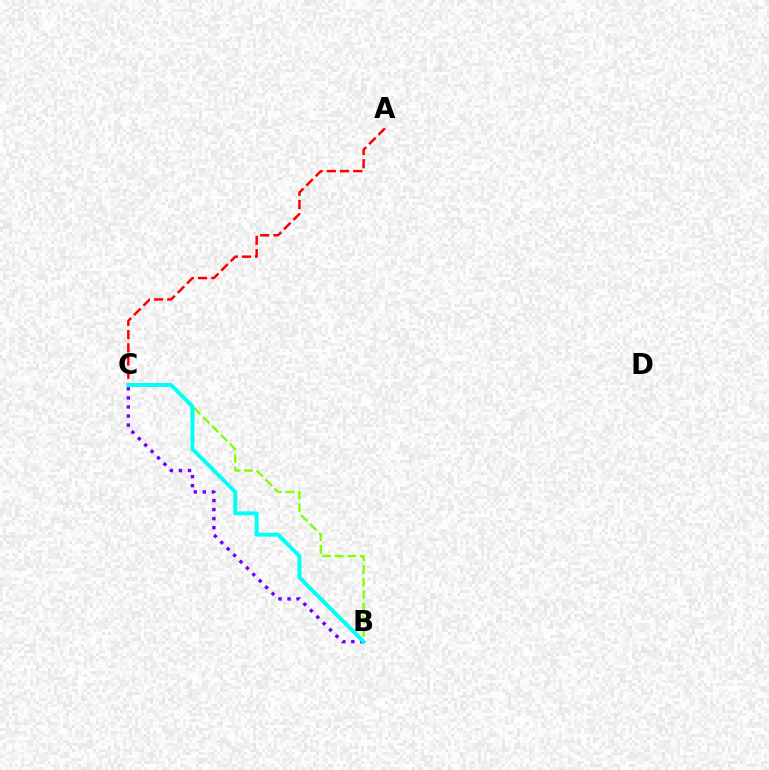{('B', 'C'): [{'color': '#84ff00', 'line_style': 'dashed', 'thickness': 1.71}, {'color': '#7200ff', 'line_style': 'dotted', 'thickness': 2.46}, {'color': '#00fff6', 'line_style': 'solid', 'thickness': 2.84}], ('A', 'C'): [{'color': '#ff0000', 'line_style': 'dashed', 'thickness': 1.79}]}